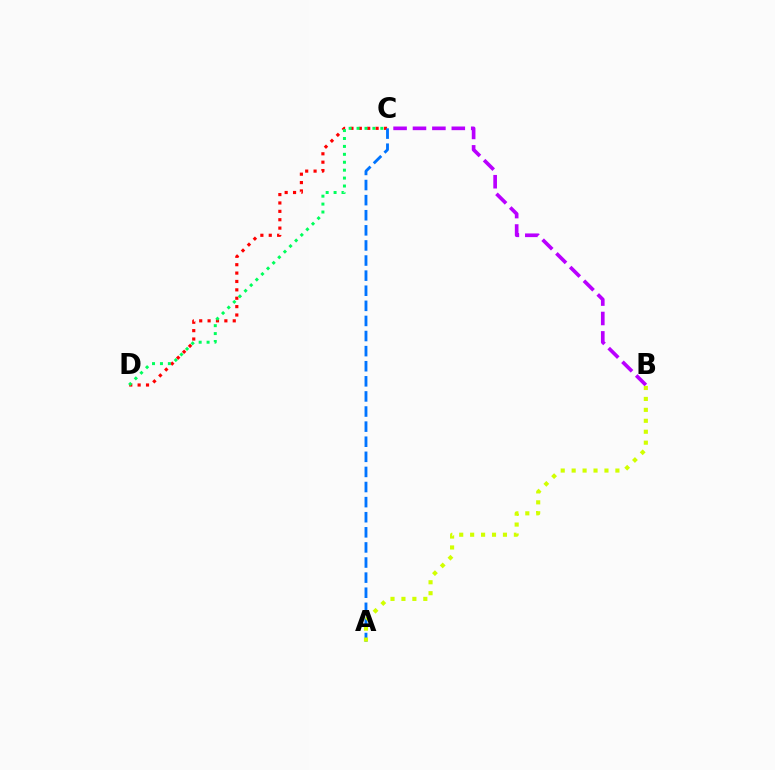{('C', 'D'): [{'color': '#ff0000', 'line_style': 'dotted', 'thickness': 2.28}, {'color': '#00ff5c', 'line_style': 'dotted', 'thickness': 2.15}], ('B', 'C'): [{'color': '#b900ff', 'line_style': 'dashed', 'thickness': 2.64}], ('A', 'C'): [{'color': '#0074ff', 'line_style': 'dashed', 'thickness': 2.05}], ('A', 'B'): [{'color': '#d1ff00', 'line_style': 'dotted', 'thickness': 2.97}]}